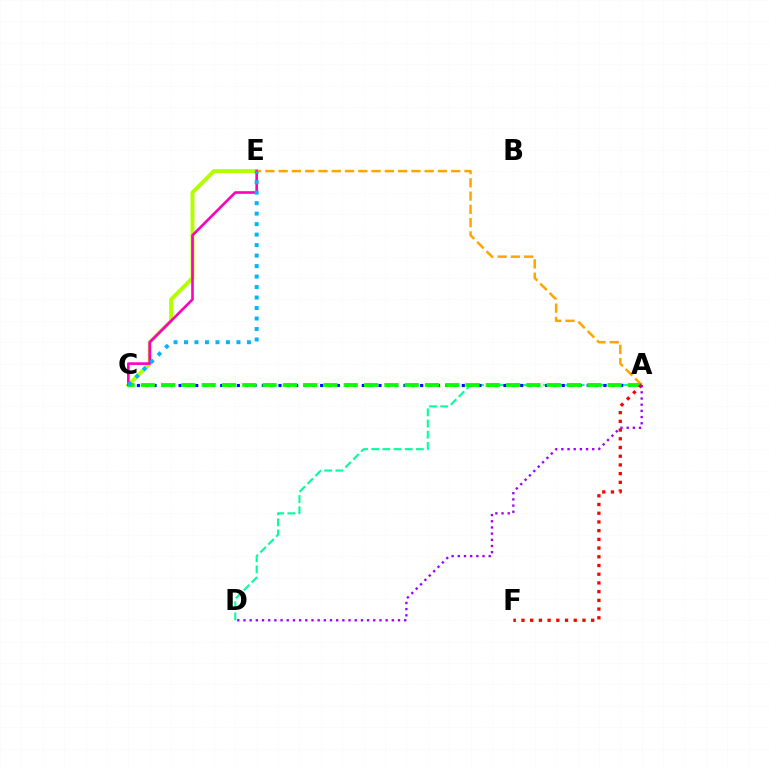{('A', 'D'): [{'color': '#00ff9d', 'line_style': 'dashed', 'thickness': 1.52}, {'color': '#9b00ff', 'line_style': 'dotted', 'thickness': 1.68}], ('A', 'C'): [{'color': '#0010ff', 'line_style': 'dotted', 'thickness': 2.26}, {'color': '#08ff00', 'line_style': 'dashed', 'thickness': 2.76}], ('A', 'E'): [{'color': '#ffa500', 'line_style': 'dashed', 'thickness': 1.8}], ('C', 'E'): [{'color': '#b3ff00', 'line_style': 'solid', 'thickness': 2.83}, {'color': '#ff00bd', 'line_style': 'solid', 'thickness': 1.89}, {'color': '#00b5ff', 'line_style': 'dotted', 'thickness': 2.85}], ('A', 'F'): [{'color': '#ff0000', 'line_style': 'dotted', 'thickness': 2.37}]}